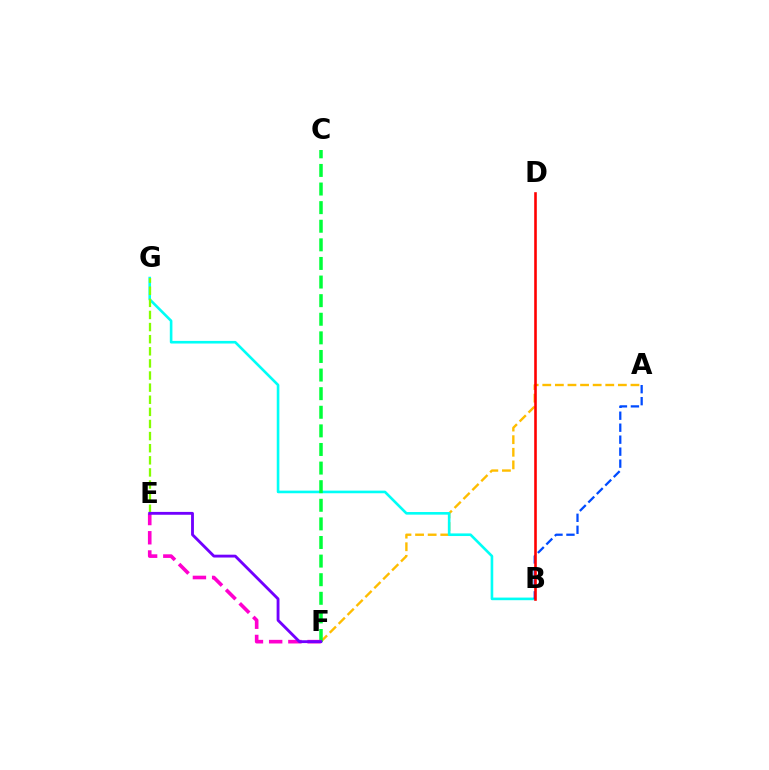{('A', 'F'): [{'color': '#ffbd00', 'line_style': 'dashed', 'thickness': 1.71}], ('B', 'G'): [{'color': '#00fff6', 'line_style': 'solid', 'thickness': 1.89}], ('E', 'G'): [{'color': '#84ff00', 'line_style': 'dashed', 'thickness': 1.65}], ('C', 'F'): [{'color': '#00ff39', 'line_style': 'dashed', 'thickness': 2.53}], ('E', 'F'): [{'color': '#ff00cf', 'line_style': 'dashed', 'thickness': 2.61}, {'color': '#7200ff', 'line_style': 'solid', 'thickness': 2.05}], ('A', 'B'): [{'color': '#004bff', 'line_style': 'dashed', 'thickness': 1.63}], ('B', 'D'): [{'color': '#ff0000', 'line_style': 'solid', 'thickness': 1.87}]}